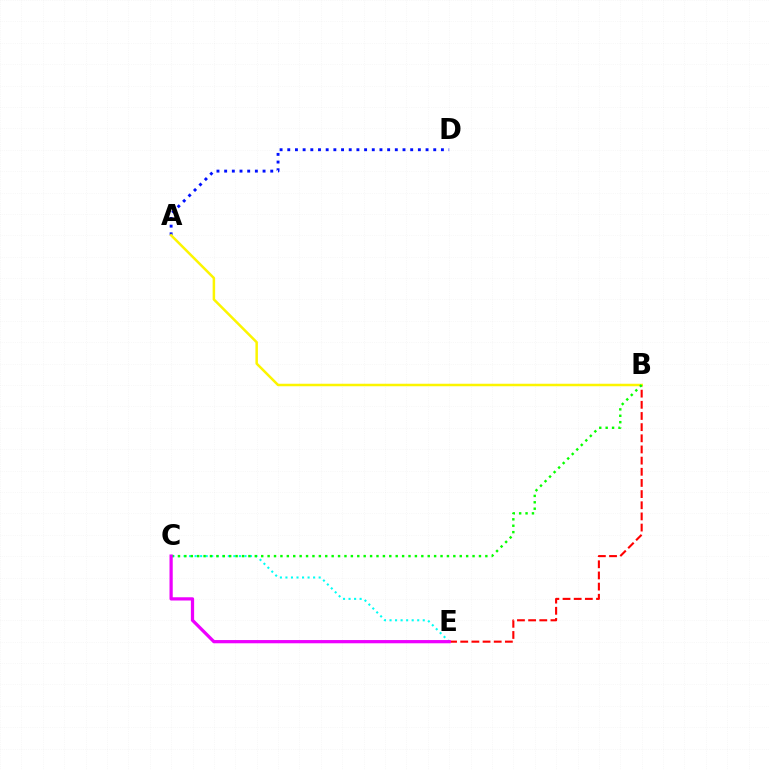{('C', 'E'): [{'color': '#00fff6', 'line_style': 'dotted', 'thickness': 1.5}, {'color': '#ee00ff', 'line_style': 'solid', 'thickness': 2.33}], ('B', 'E'): [{'color': '#ff0000', 'line_style': 'dashed', 'thickness': 1.52}], ('A', 'D'): [{'color': '#0010ff', 'line_style': 'dotted', 'thickness': 2.09}], ('A', 'B'): [{'color': '#fcf500', 'line_style': 'solid', 'thickness': 1.8}], ('B', 'C'): [{'color': '#08ff00', 'line_style': 'dotted', 'thickness': 1.74}]}